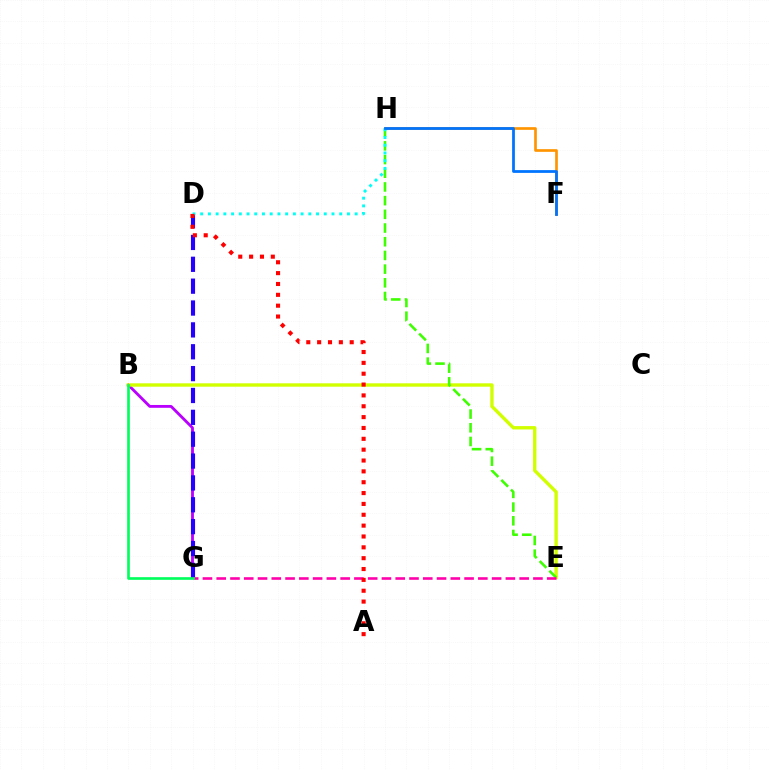{('B', 'G'): [{'color': '#b900ff', 'line_style': 'solid', 'thickness': 2.04}, {'color': '#00ff5c', 'line_style': 'solid', 'thickness': 1.92}], ('B', 'E'): [{'color': '#d1ff00', 'line_style': 'solid', 'thickness': 2.43}], ('E', 'H'): [{'color': '#3dff00', 'line_style': 'dashed', 'thickness': 1.86}], ('F', 'H'): [{'color': '#ff9400', 'line_style': 'solid', 'thickness': 1.93}, {'color': '#0074ff', 'line_style': 'solid', 'thickness': 1.99}], ('D', 'G'): [{'color': '#2500ff', 'line_style': 'dashed', 'thickness': 2.97}], ('E', 'G'): [{'color': '#ff00ac', 'line_style': 'dashed', 'thickness': 1.87}], ('D', 'H'): [{'color': '#00fff6', 'line_style': 'dotted', 'thickness': 2.1}], ('A', 'D'): [{'color': '#ff0000', 'line_style': 'dotted', 'thickness': 2.95}]}